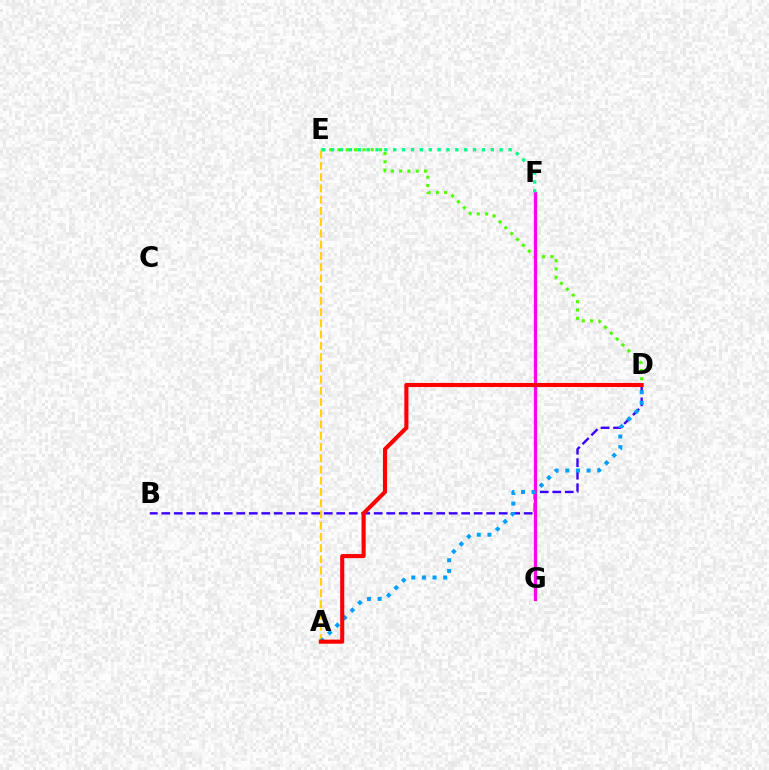{('D', 'E'): [{'color': '#4fff00', 'line_style': 'dotted', 'thickness': 2.26}], ('A', 'E'): [{'color': '#ffd500', 'line_style': 'dashed', 'thickness': 1.53}], ('B', 'D'): [{'color': '#3700ff', 'line_style': 'dashed', 'thickness': 1.7}], ('F', 'G'): [{'color': '#ff00ed', 'line_style': 'solid', 'thickness': 2.34}], ('E', 'F'): [{'color': '#00ff86', 'line_style': 'dotted', 'thickness': 2.41}], ('A', 'D'): [{'color': '#009eff', 'line_style': 'dotted', 'thickness': 2.89}, {'color': '#ff0000', 'line_style': 'solid', 'thickness': 2.95}]}